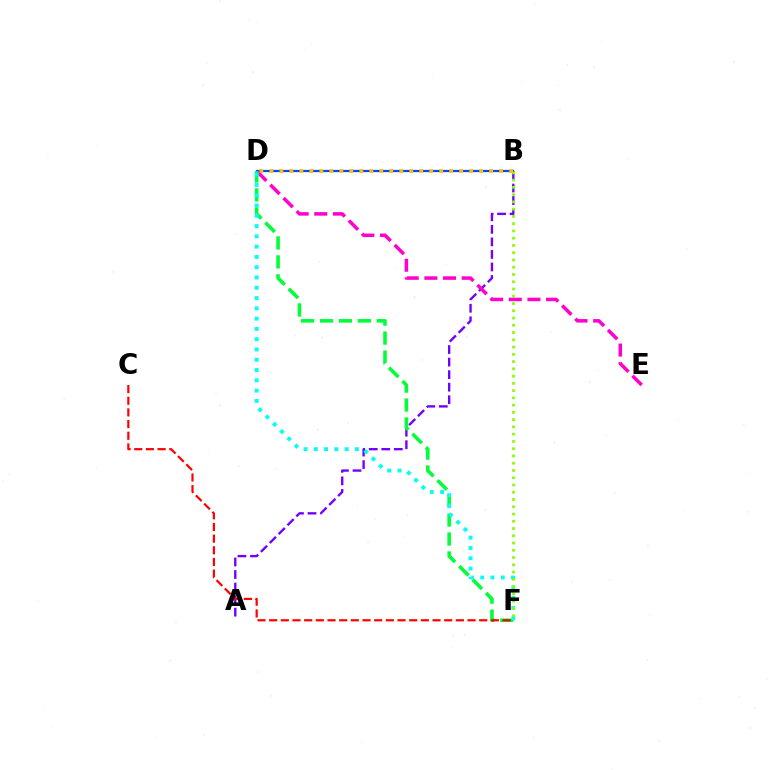{('B', 'D'): [{'color': '#004bff', 'line_style': 'solid', 'thickness': 1.62}, {'color': '#ffbd00', 'line_style': 'dotted', 'thickness': 2.71}], ('A', 'B'): [{'color': '#7200ff', 'line_style': 'dashed', 'thickness': 1.7}], ('D', 'E'): [{'color': '#ff00cf', 'line_style': 'dashed', 'thickness': 2.53}], ('D', 'F'): [{'color': '#00ff39', 'line_style': 'dashed', 'thickness': 2.58}, {'color': '#00fff6', 'line_style': 'dotted', 'thickness': 2.79}], ('C', 'F'): [{'color': '#ff0000', 'line_style': 'dashed', 'thickness': 1.59}], ('B', 'F'): [{'color': '#84ff00', 'line_style': 'dotted', 'thickness': 1.97}]}